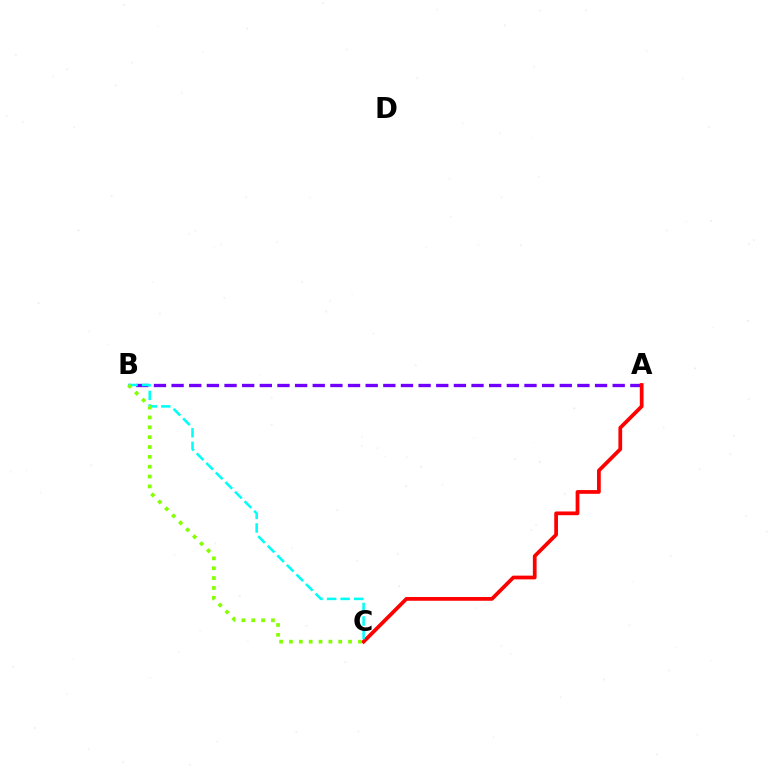{('A', 'B'): [{'color': '#7200ff', 'line_style': 'dashed', 'thickness': 2.4}], ('A', 'C'): [{'color': '#ff0000', 'line_style': 'solid', 'thickness': 2.69}], ('B', 'C'): [{'color': '#00fff6', 'line_style': 'dashed', 'thickness': 1.84}, {'color': '#84ff00', 'line_style': 'dotted', 'thickness': 2.68}]}